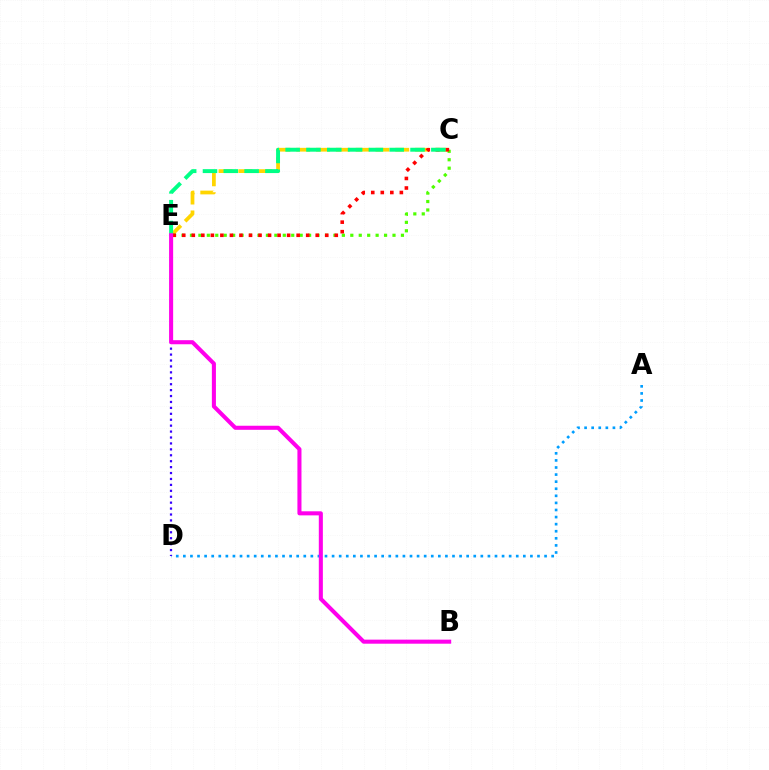{('A', 'D'): [{'color': '#009eff', 'line_style': 'dotted', 'thickness': 1.92}], ('C', 'E'): [{'color': '#ffd500', 'line_style': 'dashed', 'thickness': 2.69}, {'color': '#4fff00', 'line_style': 'dotted', 'thickness': 2.29}, {'color': '#ff0000', 'line_style': 'dotted', 'thickness': 2.59}, {'color': '#00ff86', 'line_style': 'dashed', 'thickness': 2.83}], ('D', 'E'): [{'color': '#3700ff', 'line_style': 'dotted', 'thickness': 1.61}], ('B', 'E'): [{'color': '#ff00ed', 'line_style': 'solid', 'thickness': 2.92}]}